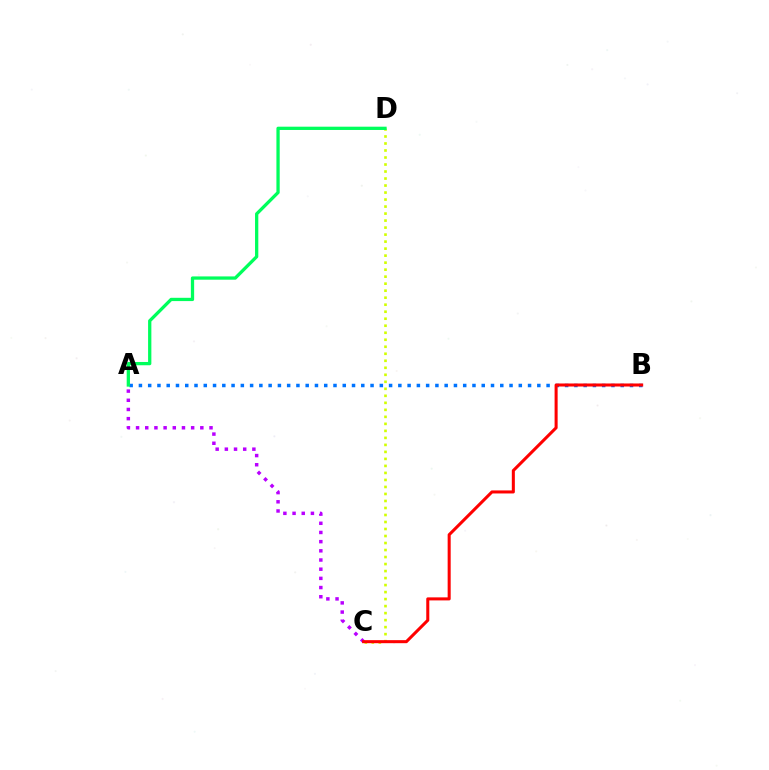{('A', 'B'): [{'color': '#0074ff', 'line_style': 'dotted', 'thickness': 2.52}], ('C', 'D'): [{'color': '#d1ff00', 'line_style': 'dotted', 'thickness': 1.9}], ('A', 'C'): [{'color': '#b900ff', 'line_style': 'dotted', 'thickness': 2.49}], ('A', 'D'): [{'color': '#00ff5c', 'line_style': 'solid', 'thickness': 2.36}], ('B', 'C'): [{'color': '#ff0000', 'line_style': 'solid', 'thickness': 2.19}]}